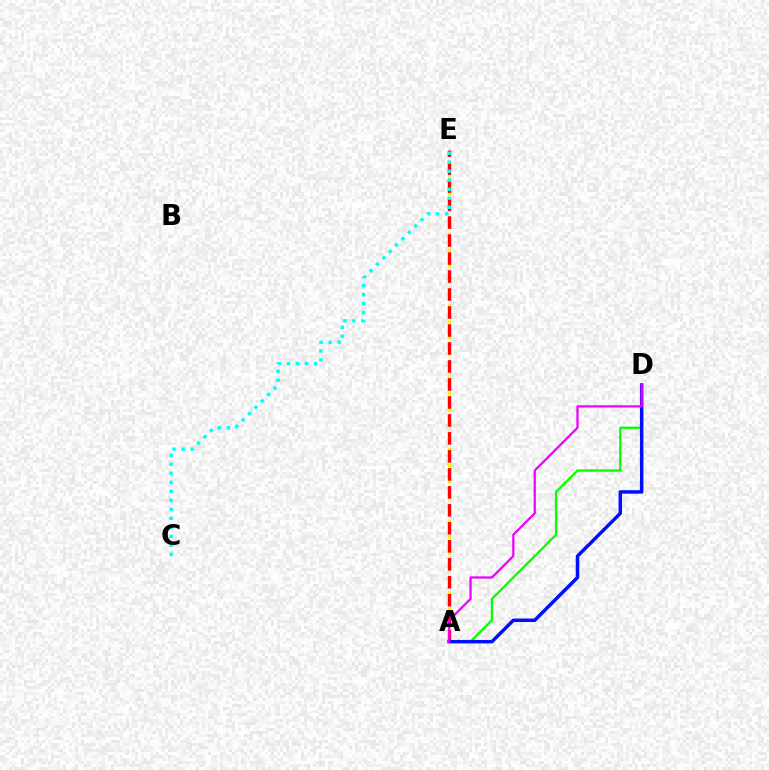{('A', 'D'): [{'color': '#08ff00', 'line_style': 'solid', 'thickness': 1.68}, {'color': '#0010ff', 'line_style': 'solid', 'thickness': 2.5}, {'color': '#ee00ff', 'line_style': 'solid', 'thickness': 1.62}], ('A', 'E'): [{'color': '#fcf500', 'line_style': 'dotted', 'thickness': 2.17}, {'color': '#ff0000', 'line_style': 'dashed', 'thickness': 2.44}], ('C', 'E'): [{'color': '#00fff6', 'line_style': 'dotted', 'thickness': 2.45}]}